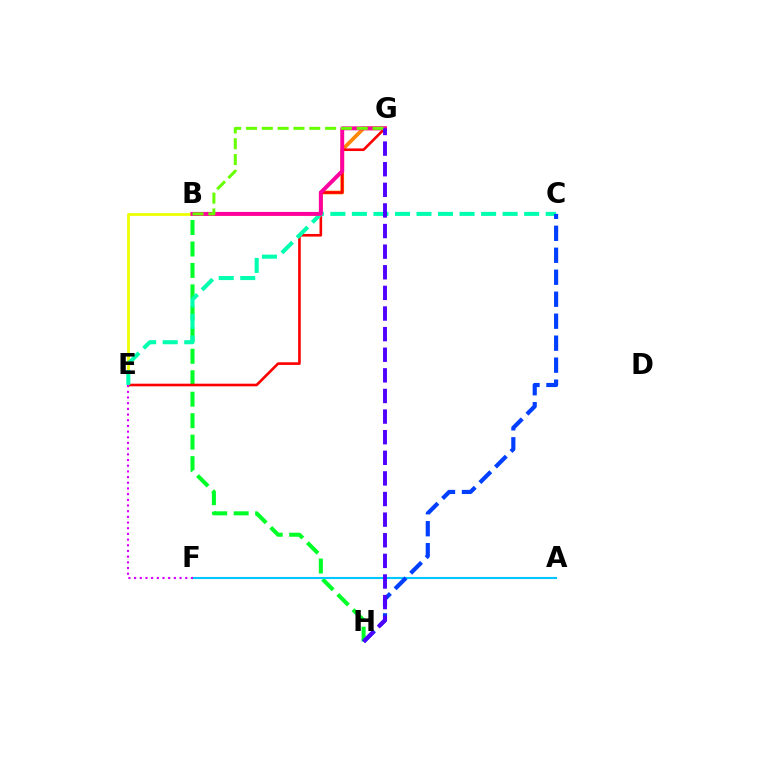{('B', 'H'): [{'color': '#00ff27', 'line_style': 'dashed', 'thickness': 2.92}], ('B', 'E'): [{'color': '#eeff00', 'line_style': 'solid', 'thickness': 1.99}], ('B', 'G'): [{'color': '#ff8800', 'line_style': 'solid', 'thickness': 2.68}, {'color': '#ff00a0', 'line_style': 'solid', 'thickness': 2.83}, {'color': '#66ff00', 'line_style': 'dashed', 'thickness': 2.15}], ('A', 'F'): [{'color': '#00c7ff', 'line_style': 'solid', 'thickness': 1.52}], ('E', 'G'): [{'color': '#ff0000', 'line_style': 'solid', 'thickness': 1.89}], ('E', 'F'): [{'color': '#d600ff', 'line_style': 'dotted', 'thickness': 1.54}], ('C', 'E'): [{'color': '#00ffaf', 'line_style': 'dashed', 'thickness': 2.93}], ('C', 'H'): [{'color': '#003fff', 'line_style': 'dashed', 'thickness': 2.99}], ('G', 'H'): [{'color': '#4f00ff', 'line_style': 'dashed', 'thickness': 2.8}]}